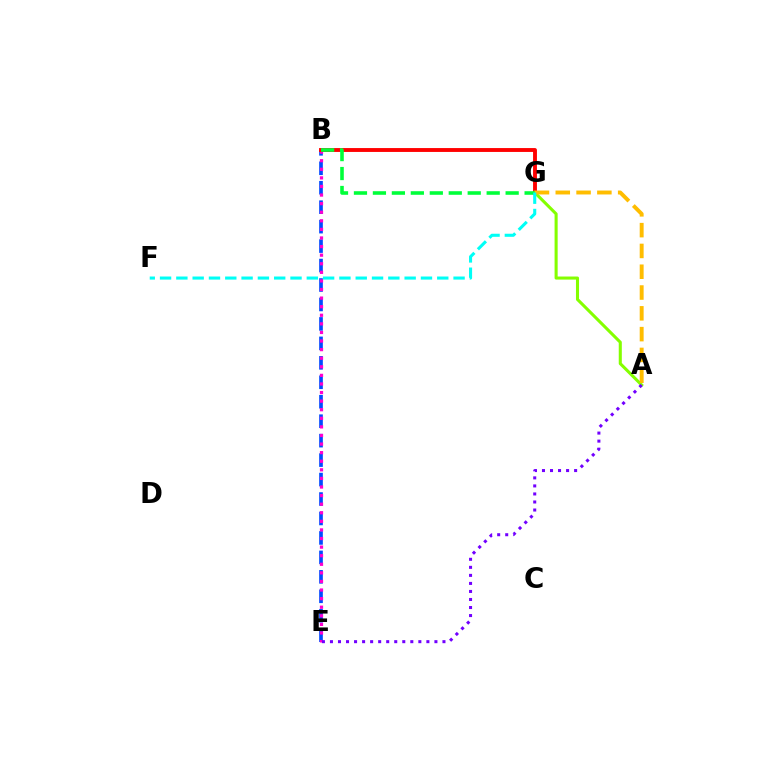{('B', 'E'): [{'color': '#004bff', 'line_style': 'dashed', 'thickness': 2.64}, {'color': '#ff00cf', 'line_style': 'dotted', 'thickness': 2.33}], ('B', 'G'): [{'color': '#ff0000', 'line_style': 'solid', 'thickness': 2.79}, {'color': '#00ff39', 'line_style': 'dashed', 'thickness': 2.58}], ('A', 'G'): [{'color': '#84ff00', 'line_style': 'solid', 'thickness': 2.21}, {'color': '#ffbd00', 'line_style': 'dashed', 'thickness': 2.83}], ('A', 'E'): [{'color': '#7200ff', 'line_style': 'dotted', 'thickness': 2.18}], ('F', 'G'): [{'color': '#00fff6', 'line_style': 'dashed', 'thickness': 2.22}]}